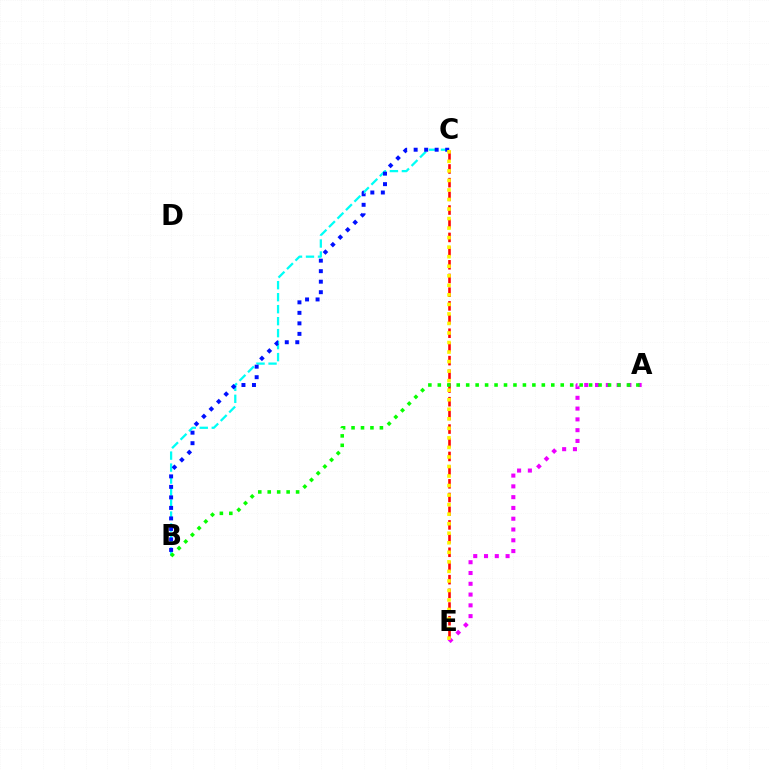{('B', 'C'): [{'color': '#00fff6', 'line_style': 'dashed', 'thickness': 1.63}, {'color': '#0010ff', 'line_style': 'dotted', 'thickness': 2.86}], ('C', 'E'): [{'color': '#ff0000', 'line_style': 'dashed', 'thickness': 1.86}, {'color': '#fcf500', 'line_style': 'dotted', 'thickness': 2.59}], ('A', 'E'): [{'color': '#ee00ff', 'line_style': 'dotted', 'thickness': 2.93}], ('A', 'B'): [{'color': '#08ff00', 'line_style': 'dotted', 'thickness': 2.57}]}